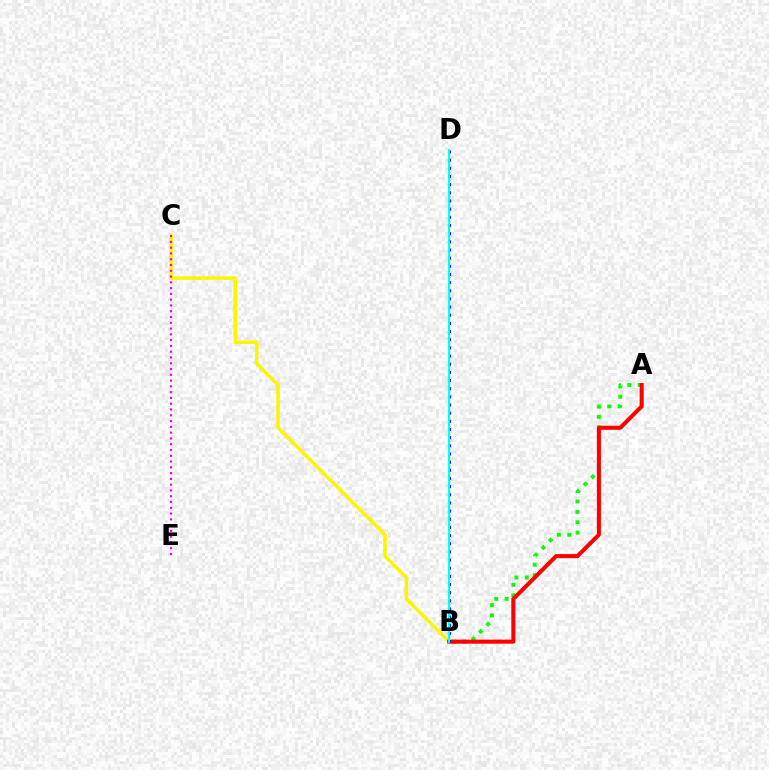{('A', 'B'): [{'color': '#08ff00', 'line_style': 'dotted', 'thickness': 2.82}, {'color': '#ff0000', 'line_style': 'solid', 'thickness': 2.91}], ('B', 'C'): [{'color': '#fcf500', 'line_style': 'solid', 'thickness': 2.53}], ('B', 'D'): [{'color': '#0010ff', 'line_style': 'dotted', 'thickness': 2.22}, {'color': '#00fff6', 'line_style': 'solid', 'thickness': 1.52}], ('C', 'E'): [{'color': '#ee00ff', 'line_style': 'dotted', 'thickness': 1.57}]}